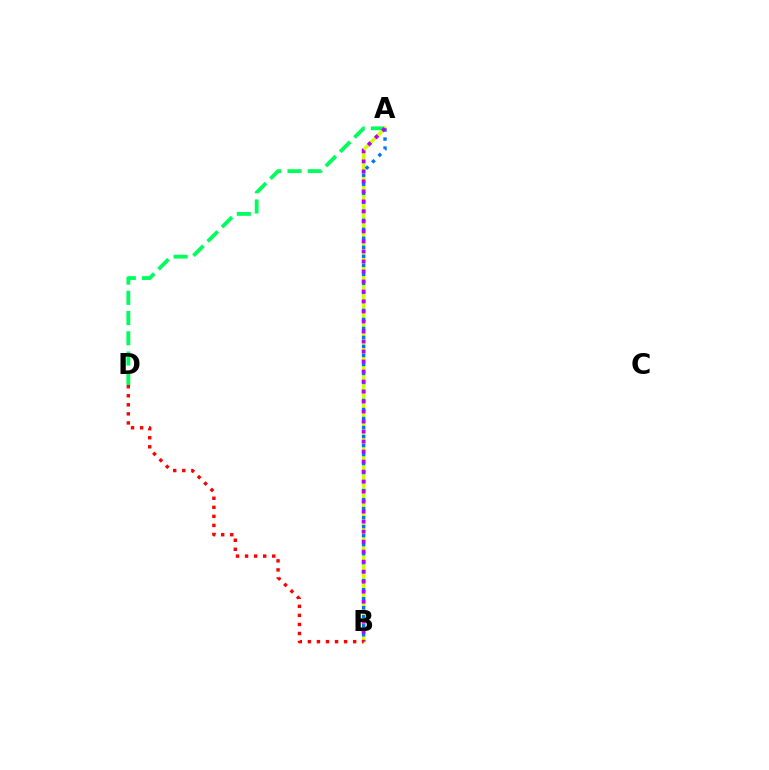{('A', 'D'): [{'color': '#00ff5c', 'line_style': 'dashed', 'thickness': 2.75}], ('A', 'B'): [{'color': '#d1ff00', 'line_style': 'solid', 'thickness': 2.43}, {'color': '#0074ff', 'line_style': 'dotted', 'thickness': 2.45}, {'color': '#b900ff', 'line_style': 'dotted', 'thickness': 2.72}], ('B', 'D'): [{'color': '#ff0000', 'line_style': 'dotted', 'thickness': 2.46}]}